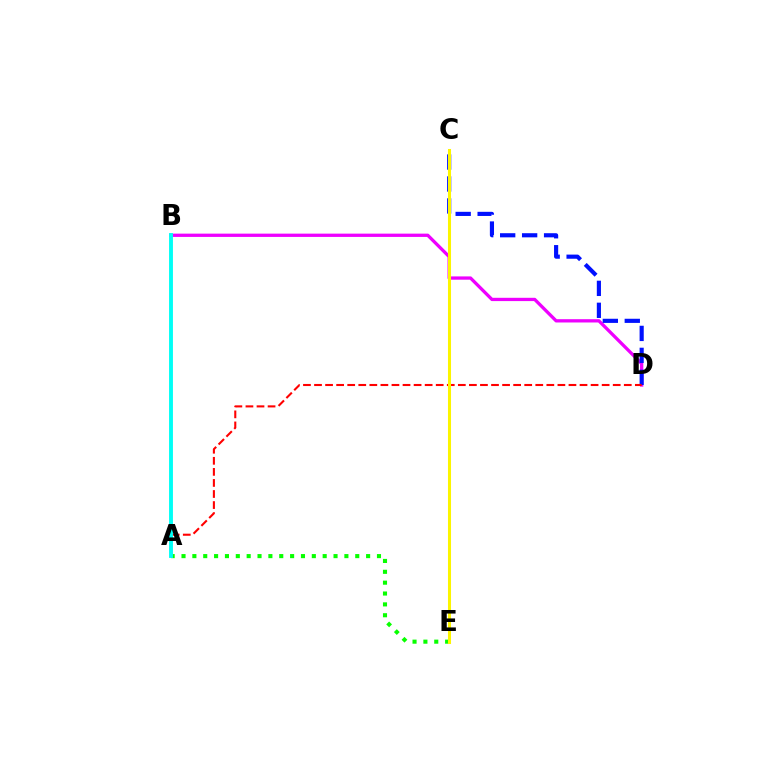{('B', 'D'): [{'color': '#ee00ff', 'line_style': 'solid', 'thickness': 2.37}], ('C', 'D'): [{'color': '#0010ff', 'line_style': 'dashed', 'thickness': 2.98}], ('A', 'D'): [{'color': '#ff0000', 'line_style': 'dashed', 'thickness': 1.5}], ('A', 'E'): [{'color': '#08ff00', 'line_style': 'dotted', 'thickness': 2.95}], ('A', 'B'): [{'color': '#00fff6', 'line_style': 'solid', 'thickness': 2.8}], ('C', 'E'): [{'color': '#fcf500', 'line_style': 'solid', 'thickness': 2.19}]}